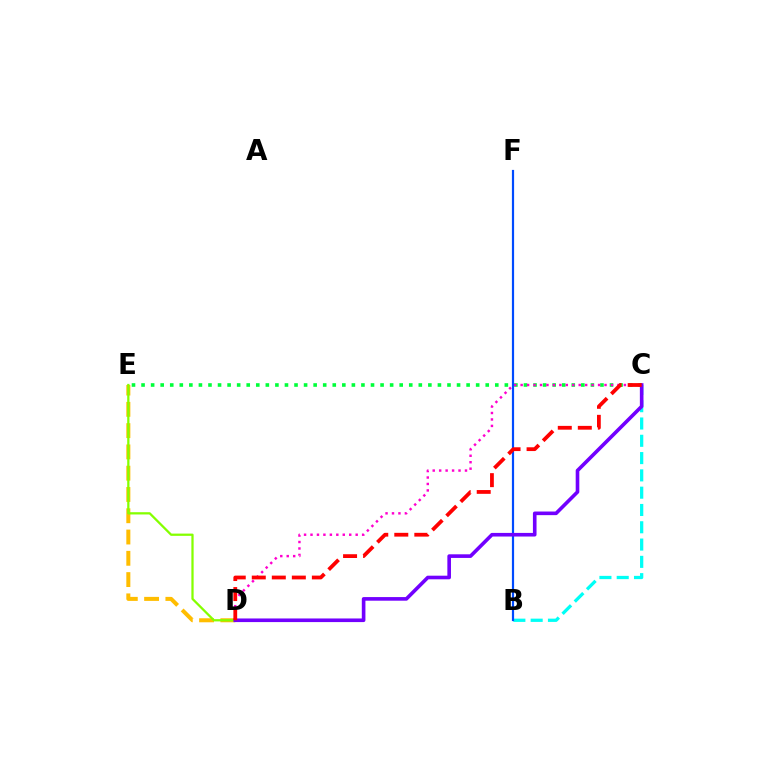{('C', 'E'): [{'color': '#00ff39', 'line_style': 'dotted', 'thickness': 2.6}], ('B', 'C'): [{'color': '#00fff6', 'line_style': 'dashed', 'thickness': 2.35}], ('D', 'E'): [{'color': '#ffbd00', 'line_style': 'dashed', 'thickness': 2.89}, {'color': '#84ff00', 'line_style': 'solid', 'thickness': 1.63}], ('C', 'D'): [{'color': '#ff00cf', 'line_style': 'dotted', 'thickness': 1.75}, {'color': '#7200ff', 'line_style': 'solid', 'thickness': 2.61}, {'color': '#ff0000', 'line_style': 'dashed', 'thickness': 2.72}], ('B', 'F'): [{'color': '#004bff', 'line_style': 'solid', 'thickness': 1.58}]}